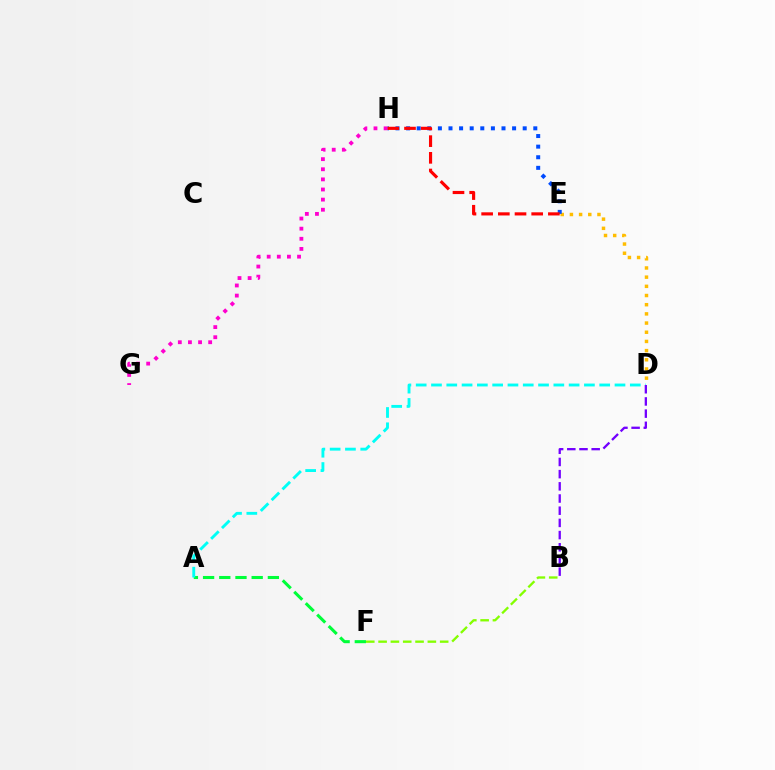{('B', 'F'): [{'color': '#84ff00', 'line_style': 'dashed', 'thickness': 1.67}], ('A', 'F'): [{'color': '#00ff39', 'line_style': 'dashed', 'thickness': 2.2}], ('D', 'E'): [{'color': '#ffbd00', 'line_style': 'dotted', 'thickness': 2.49}], ('E', 'H'): [{'color': '#004bff', 'line_style': 'dotted', 'thickness': 2.88}, {'color': '#ff0000', 'line_style': 'dashed', 'thickness': 2.27}], ('A', 'D'): [{'color': '#00fff6', 'line_style': 'dashed', 'thickness': 2.08}], ('G', 'H'): [{'color': '#ff00cf', 'line_style': 'dotted', 'thickness': 2.75}], ('B', 'D'): [{'color': '#7200ff', 'line_style': 'dashed', 'thickness': 1.66}]}